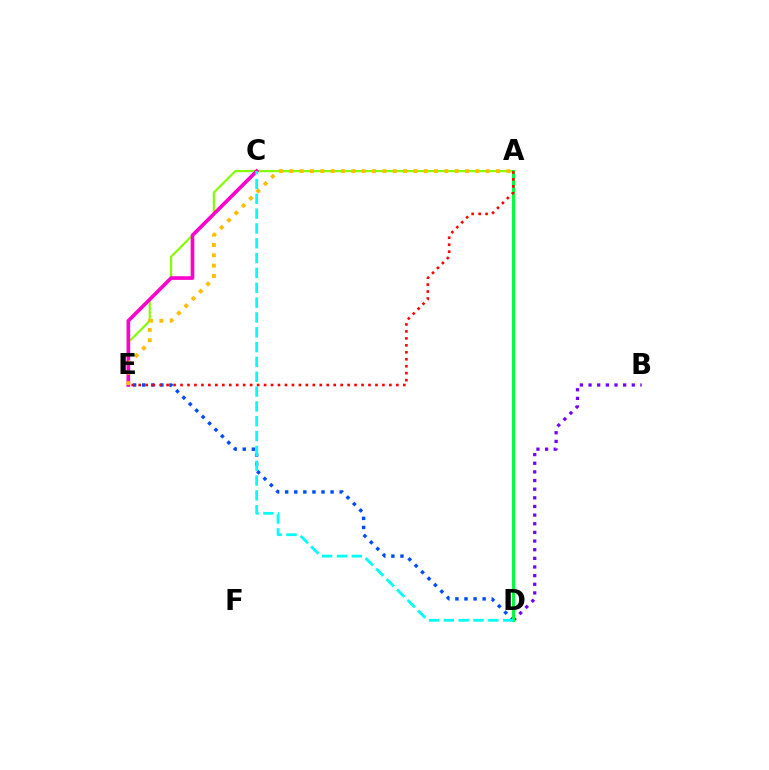{('A', 'E'): [{'color': '#84ff00', 'line_style': 'solid', 'thickness': 1.58}, {'color': '#ff0000', 'line_style': 'dotted', 'thickness': 1.89}, {'color': '#ffbd00', 'line_style': 'dotted', 'thickness': 2.81}], ('C', 'E'): [{'color': '#ff00cf', 'line_style': 'solid', 'thickness': 2.62}], ('D', 'E'): [{'color': '#004bff', 'line_style': 'dotted', 'thickness': 2.47}], ('B', 'D'): [{'color': '#7200ff', 'line_style': 'dotted', 'thickness': 2.35}], ('A', 'D'): [{'color': '#00ff39', 'line_style': 'solid', 'thickness': 2.12}], ('C', 'D'): [{'color': '#00fff6', 'line_style': 'dashed', 'thickness': 2.01}]}